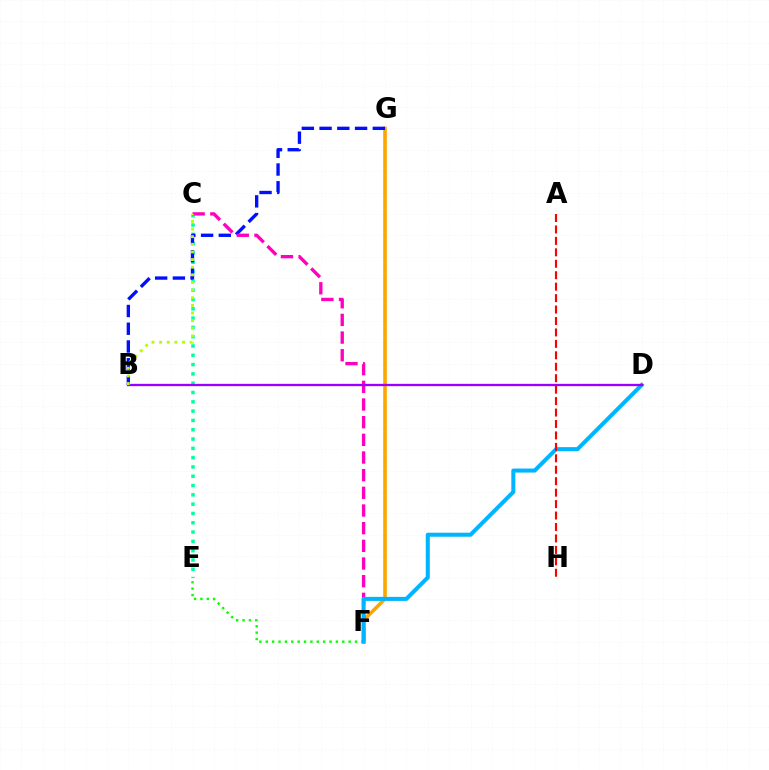{('F', 'G'): [{'color': '#ffa500', 'line_style': 'solid', 'thickness': 2.6}], ('C', 'E'): [{'color': '#00ff9d', 'line_style': 'dotted', 'thickness': 2.53}], ('E', 'F'): [{'color': '#08ff00', 'line_style': 'dotted', 'thickness': 1.73}], ('B', 'G'): [{'color': '#0010ff', 'line_style': 'dashed', 'thickness': 2.41}], ('C', 'F'): [{'color': '#ff00bd', 'line_style': 'dashed', 'thickness': 2.4}], ('D', 'F'): [{'color': '#00b5ff', 'line_style': 'solid', 'thickness': 2.91}], ('B', 'D'): [{'color': '#9b00ff', 'line_style': 'solid', 'thickness': 1.66}], ('B', 'C'): [{'color': '#b3ff00', 'line_style': 'dotted', 'thickness': 2.07}], ('A', 'H'): [{'color': '#ff0000', 'line_style': 'dashed', 'thickness': 1.55}]}